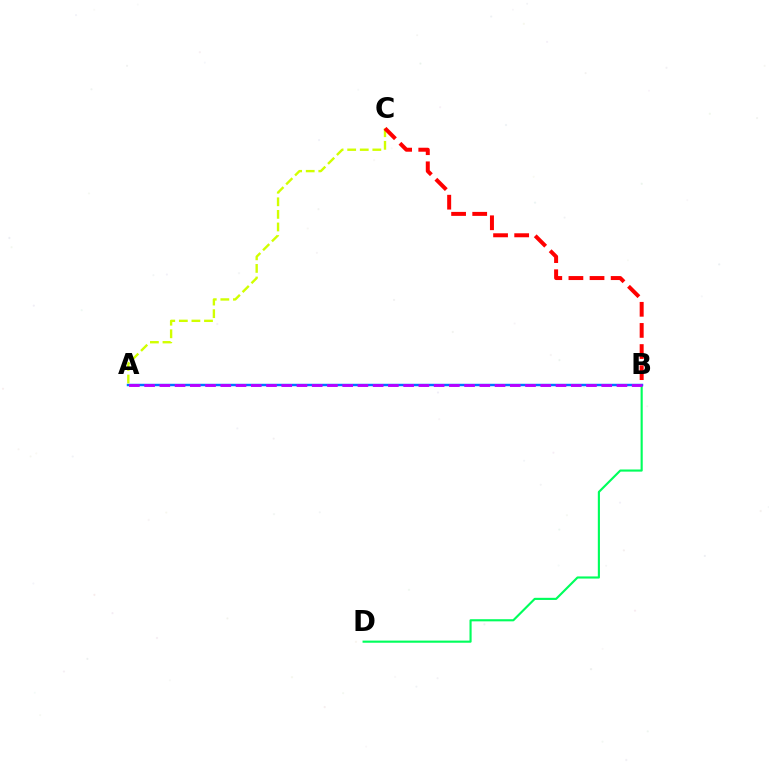{('B', 'D'): [{'color': '#00ff5c', 'line_style': 'solid', 'thickness': 1.54}], ('A', 'B'): [{'color': '#0074ff', 'line_style': 'solid', 'thickness': 1.76}, {'color': '#b900ff', 'line_style': 'dashed', 'thickness': 2.07}], ('A', 'C'): [{'color': '#d1ff00', 'line_style': 'dashed', 'thickness': 1.71}], ('B', 'C'): [{'color': '#ff0000', 'line_style': 'dashed', 'thickness': 2.87}]}